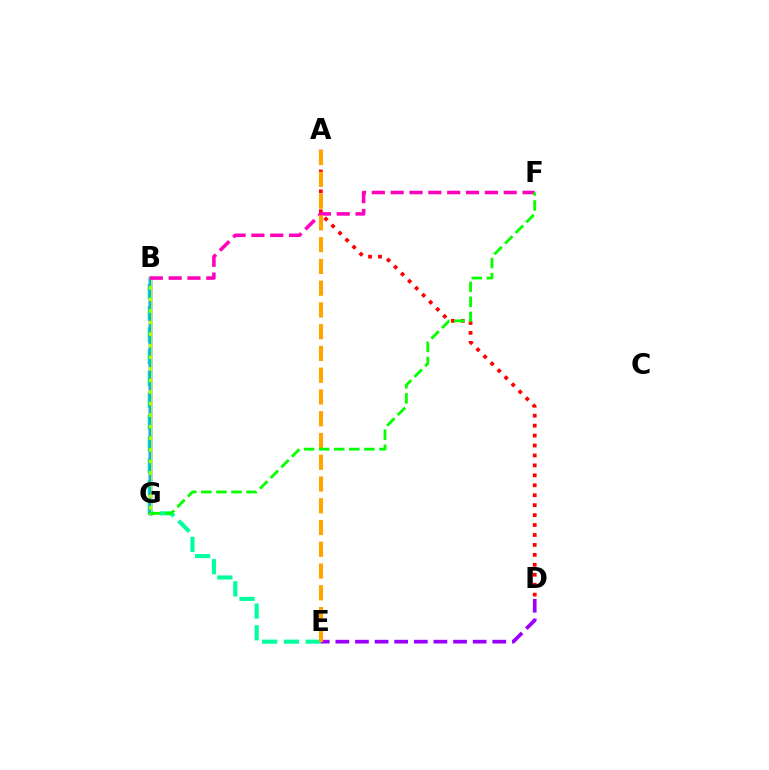{('A', 'D'): [{'color': '#ff0000', 'line_style': 'dotted', 'thickness': 2.7}], ('B', 'E'): [{'color': '#00ff9d', 'line_style': 'dashed', 'thickness': 2.96}], ('D', 'E'): [{'color': '#9b00ff', 'line_style': 'dashed', 'thickness': 2.66}], ('B', 'G'): [{'color': '#0010ff', 'line_style': 'solid', 'thickness': 2.5}, {'color': '#b3ff00', 'line_style': 'solid', 'thickness': 2.47}, {'color': '#00b5ff', 'line_style': 'dashed', 'thickness': 1.57}], ('B', 'F'): [{'color': '#ff00bd', 'line_style': 'dashed', 'thickness': 2.56}], ('A', 'E'): [{'color': '#ffa500', 'line_style': 'dashed', 'thickness': 2.96}], ('F', 'G'): [{'color': '#08ff00', 'line_style': 'dashed', 'thickness': 2.05}]}